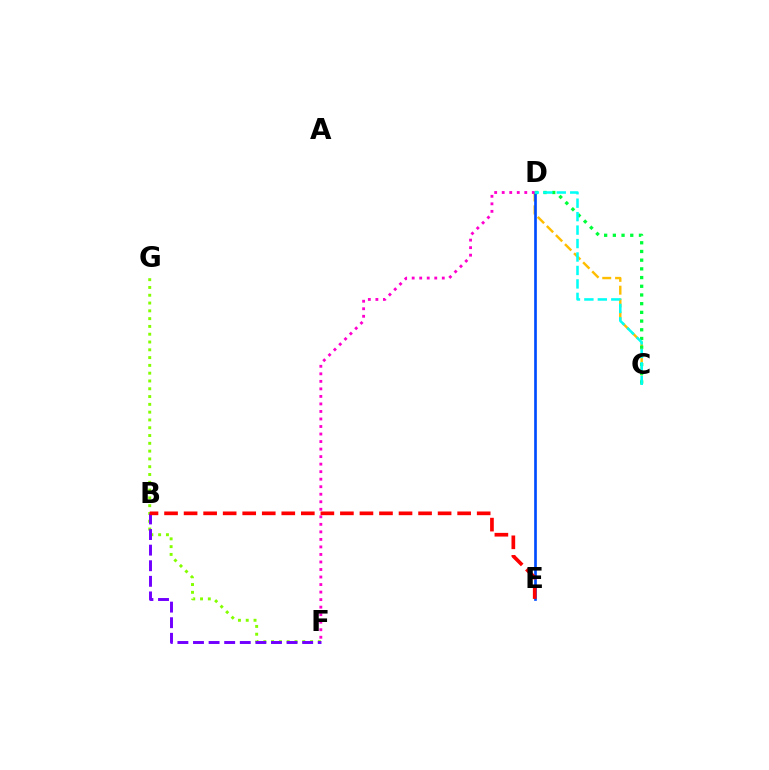{('C', 'D'): [{'color': '#ffbd00', 'line_style': 'dashed', 'thickness': 1.74}, {'color': '#00ff39', 'line_style': 'dotted', 'thickness': 2.36}, {'color': '#00fff6', 'line_style': 'dashed', 'thickness': 1.83}], ('D', 'E'): [{'color': '#004bff', 'line_style': 'solid', 'thickness': 1.92}], ('F', 'G'): [{'color': '#84ff00', 'line_style': 'dotted', 'thickness': 2.12}], ('B', 'F'): [{'color': '#7200ff', 'line_style': 'dashed', 'thickness': 2.12}], ('D', 'F'): [{'color': '#ff00cf', 'line_style': 'dotted', 'thickness': 2.04}], ('B', 'E'): [{'color': '#ff0000', 'line_style': 'dashed', 'thickness': 2.65}]}